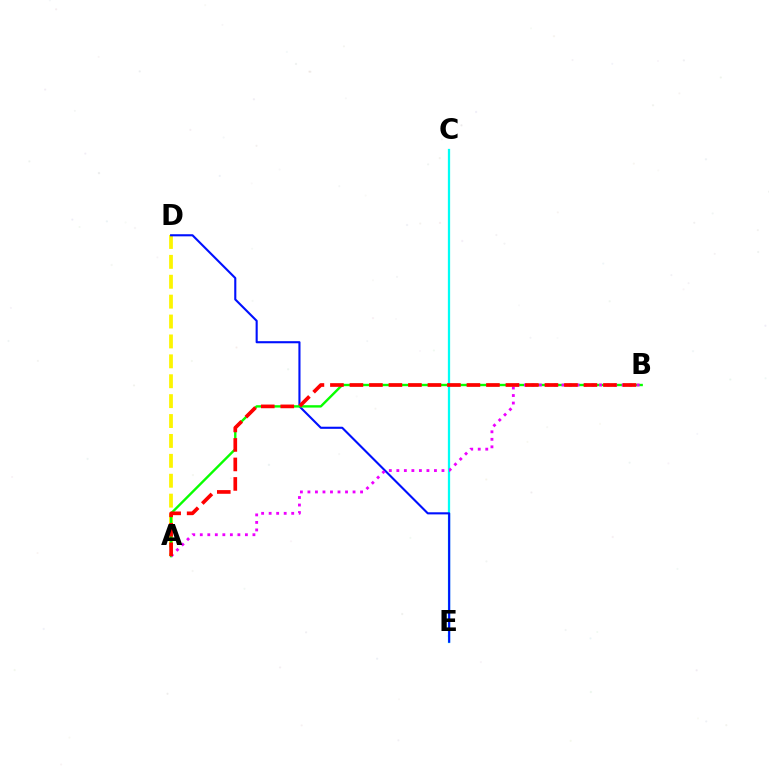{('C', 'E'): [{'color': '#00fff6', 'line_style': 'solid', 'thickness': 1.63}], ('A', 'D'): [{'color': '#fcf500', 'line_style': 'dashed', 'thickness': 2.7}], ('D', 'E'): [{'color': '#0010ff', 'line_style': 'solid', 'thickness': 1.52}], ('A', 'B'): [{'color': '#08ff00', 'line_style': 'solid', 'thickness': 1.72}, {'color': '#ee00ff', 'line_style': 'dotted', 'thickness': 2.04}, {'color': '#ff0000', 'line_style': 'dashed', 'thickness': 2.65}]}